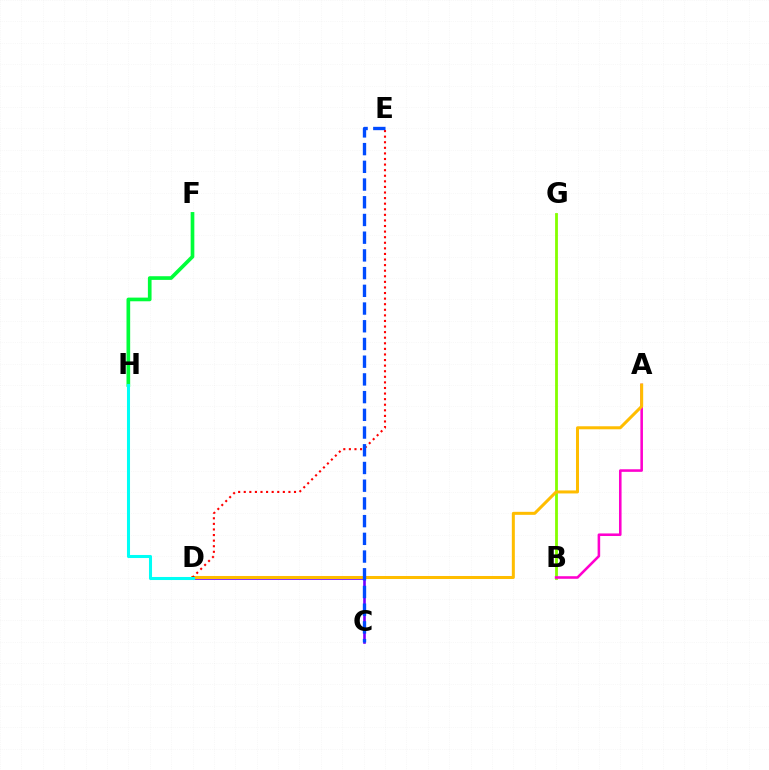{('B', 'G'): [{'color': '#84ff00', 'line_style': 'solid', 'thickness': 2.02}], ('C', 'D'): [{'color': '#7200ff', 'line_style': 'solid', 'thickness': 1.89}], ('A', 'B'): [{'color': '#ff00cf', 'line_style': 'solid', 'thickness': 1.85}], ('A', 'D'): [{'color': '#ffbd00', 'line_style': 'solid', 'thickness': 2.17}], ('D', 'E'): [{'color': '#ff0000', 'line_style': 'dotted', 'thickness': 1.52}], ('F', 'H'): [{'color': '#00ff39', 'line_style': 'solid', 'thickness': 2.64}], ('D', 'H'): [{'color': '#00fff6', 'line_style': 'solid', 'thickness': 2.2}], ('C', 'E'): [{'color': '#004bff', 'line_style': 'dashed', 'thickness': 2.41}]}